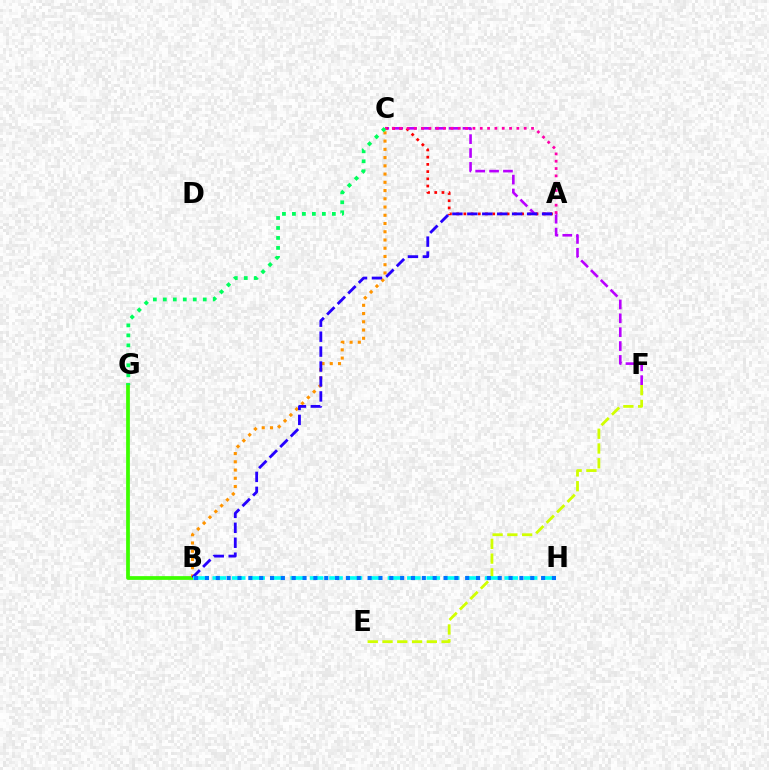{('E', 'F'): [{'color': '#d1ff00', 'line_style': 'dashed', 'thickness': 2.01}], ('C', 'F'): [{'color': '#b900ff', 'line_style': 'dashed', 'thickness': 1.88}], ('B', 'G'): [{'color': '#3dff00', 'line_style': 'solid', 'thickness': 2.7}], ('B', 'C'): [{'color': '#ff9400', 'line_style': 'dotted', 'thickness': 2.24}], ('A', 'C'): [{'color': '#ff0000', 'line_style': 'dotted', 'thickness': 1.96}, {'color': '#ff00ac', 'line_style': 'dotted', 'thickness': 1.99}], ('A', 'B'): [{'color': '#2500ff', 'line_style': 'dashed', 'thickness': 2.03}], ('C', 'G'): [{'color': '#00ff5c', 'line_style': 'dotted', 'thickness': 2.71}], ('B', 'H'): [{'color': '#00fff6', 'line_style': 'dashed', 'thickness': 2.64}, {'color': '#0074ff', 'line_style': 'dotted', 'thickness': 2.95}]}